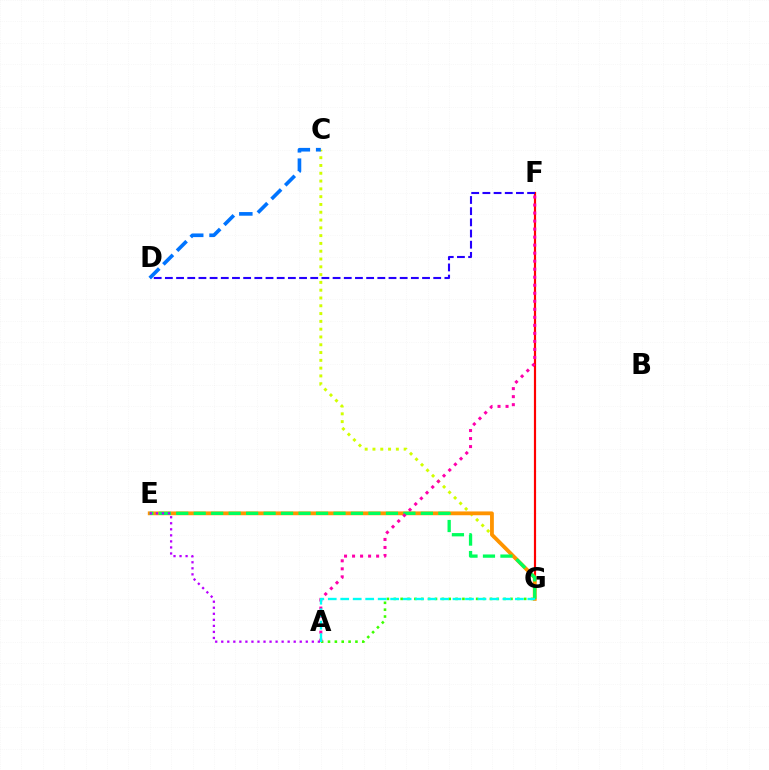{('F', 'G'): [{'color': '#ff0000', 'line_style': 'solid', 'thickness': 1.57}], ('D', 'F'): [{'color': '#2500ff', 'line_style': 'dashed', 'thickness': 1.52}], ('C', 'G'): [{'color': '#d1ff00', 'line_style': 'dotted', 'thickness': 2.12}], ('E', 'G'): [{'color': '#ff9400', 'line_style': 'solid', 'thickness': 2.74}, {'color': '#00ff5c', 'line_style': 'dashed', 'thickness': 2.37}], ('A', 'G'): [{'color': '#3dff00', 'line_style': 'dotted', 'thickness': 1.86}, {'color': '#00fff6', 'line_style': 'dashed', 'thickness': 1.69}], ('A', 'F'): [{'color': '#ff00ac', 'line_style': 'dotted', 'thickness': 2.18}], ('C', 'D'): [{'color': '#0074ff', 'line_style': 'dashed', 'thickness': 2.63}], ('A', 'E'): [{'color': '#b900ff', 'line_style': 'dotted', 'thickness': 1.64}]}